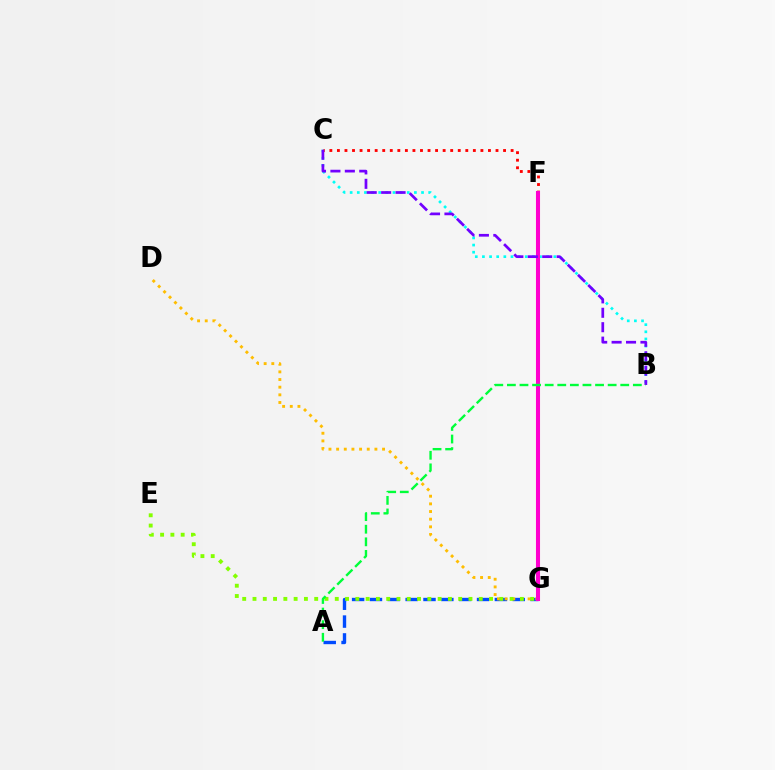{('B', 'C'): [{'color': '#00fff6', 'line_style': 'dotted', 'thickness': 1.94}, {'color': '#7200ff', 'line_style': 'dashed', 'thickness': 1.96}], ('A', 'G'): [{'color': '#004bff', 'line_style': 'dashed', 'thickness': 2.42}], ('C', 'F'): [{'color': '#ff0000', 'line_style': 'dotted', 'thickness': 2.05}], ('D', 'G'): [{'color': '#ffbd00', 'line_style': 'dotted', 'thickness': 2.08}], ('F', 'G'): [{'color': '#ff00cf', 'line_style': 'solid', 'thickness': 2.93}], ('E', 'G'): [{'color': '#84ff00', 'line_style': 'dotted', 'thickness': 2.79}], ('A', 'B'): [{'color': '#00ff39', 'line_style': 'dashed', 'thickness': 1.71}]}